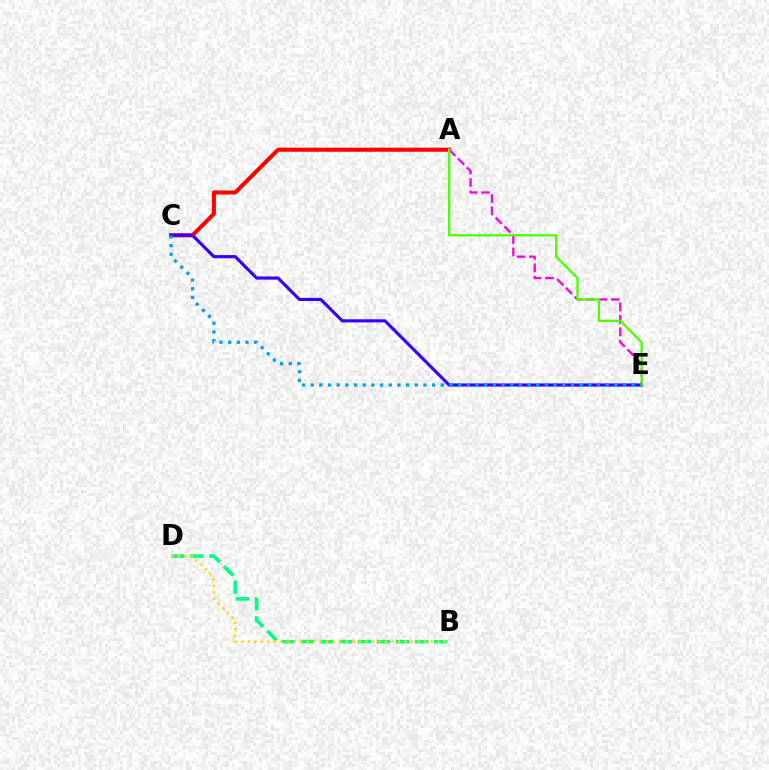{('B', 'D'): [{'color': '#00ff86', 'line_style': 'dashed', 'thickness': 2.58}, {'color': '#ffd500', 'line_style': 'dotted', 'thickness': 1.77}], ('A', 'C'): [{'color': '#ff0000', 'line_style': 'solid', 'thickness': 2.92}], ('C', 'E'): [{'color': '#3700ff', 'line_style': 'solid', 'thickness': 2.26}, {'color': '#009eff', 'line_style': 'dotted', 'thickness': 2.36}], ('A', 'E'): [{'color': '#ff00ed', 'line_style': 'dashed', 'thickness': 1.69}, {'color': '#4fff00', 'line_style': 'solid', 'thickness': 1.65}]}